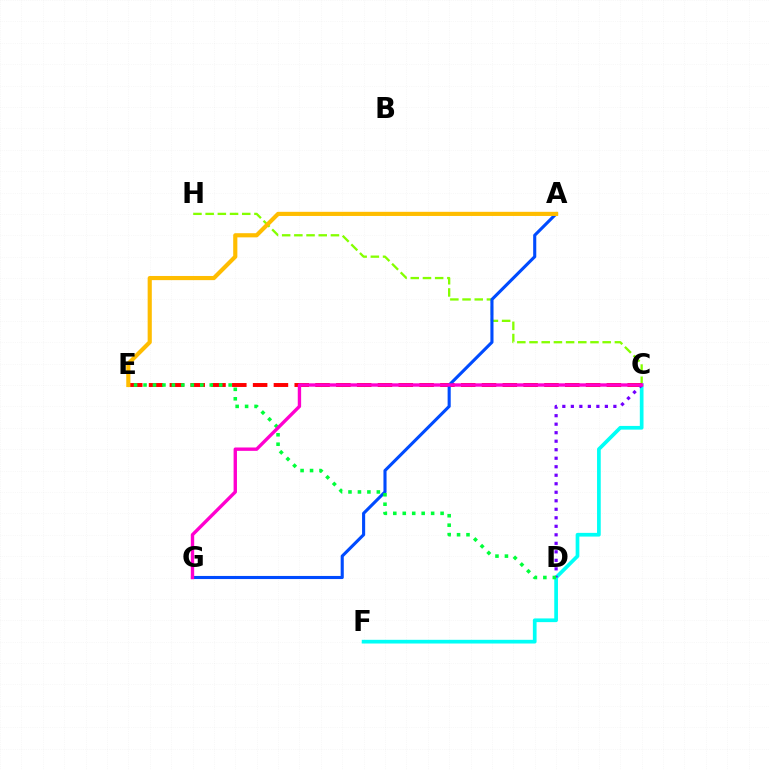{('C', 'H'): [{'color': '#84ff00', 'line_style': 'dashed', 'thickness': 1.66}], ('C', 'F'): [{'color': '#00fff6', 'line_style': 'solid', 'thickness': 2.67}], ('C', 'E'): [{'color': '#ff0000', 'line_style': 'dashed', 'thickness': 2.83}], ('C', 'D'): [{'color': '#7200ff', 'line_style': 'dotted', 'thickness': 2.31}], ('A', 'G'): [{'color': '#004bff', 'line_style': 'solid', 'thickness': 2.24}], ('A', 'E'): [{'color': '#ffbd00', 'line_style': 'solid', 'thickness': 2.99}], ('D', 'E'): [{'color': '#00ff39', 'line_style': 'dotted', 'thickness': 2.57}], ('C', 'G'): [{'color': '#ff00cf', 'line_style': 'solid', 'thickness': 2.43}]}